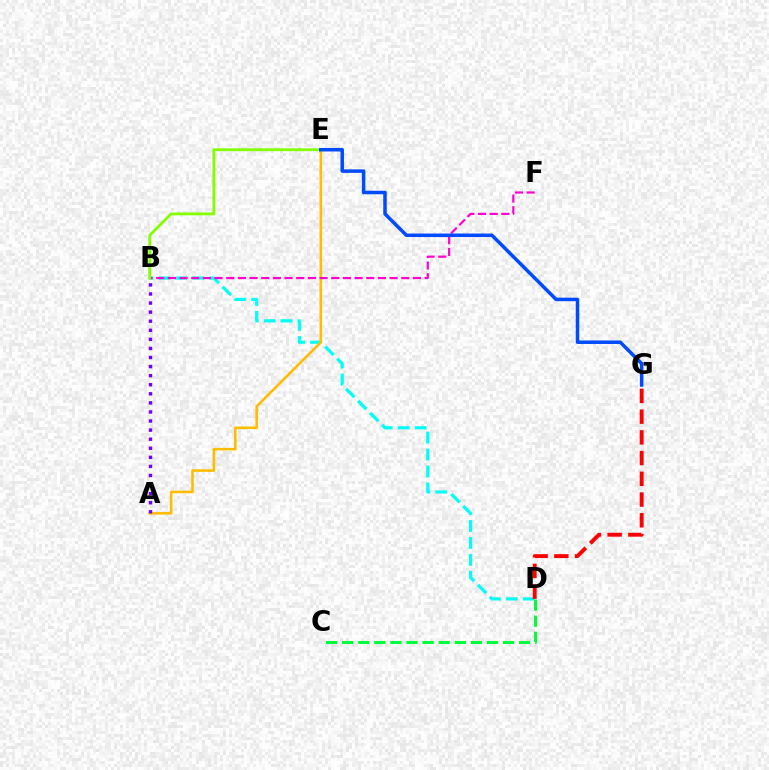{('B', 'D'): [{'color': '#00fff6', 'line_style': 'dashed', 'thickness': 2.3}], ('A', 'E'): [{'color': '#ffbd00', 'line_style': 'solid', 'thickness': 1.85}], ('B', 'F'): [{'color': '#ff00cf', 'line_style': 'dashed', 'thickness': 1.59}], ('D', 'G'): [{'color': '#ff0000', 'line_style': 'dashed', 'thickness': 2.82}], ('C', 'D'): [{'color': '#00ff39', 'line_style': 'dashed', 'thickness': 2.19}], ('B', 'E'): [{'color': '#84ff00', 'line_style': 'solid', 'thickness': 2.05}], ('A', 'B'): [{'color': '#7200ff', 'line_style': 'dotted', 'thickness': 2.47}], ('E', 'G'): [{'color': '#004bff', 'line_style': 'solid', 'thickness': 2.52}]}